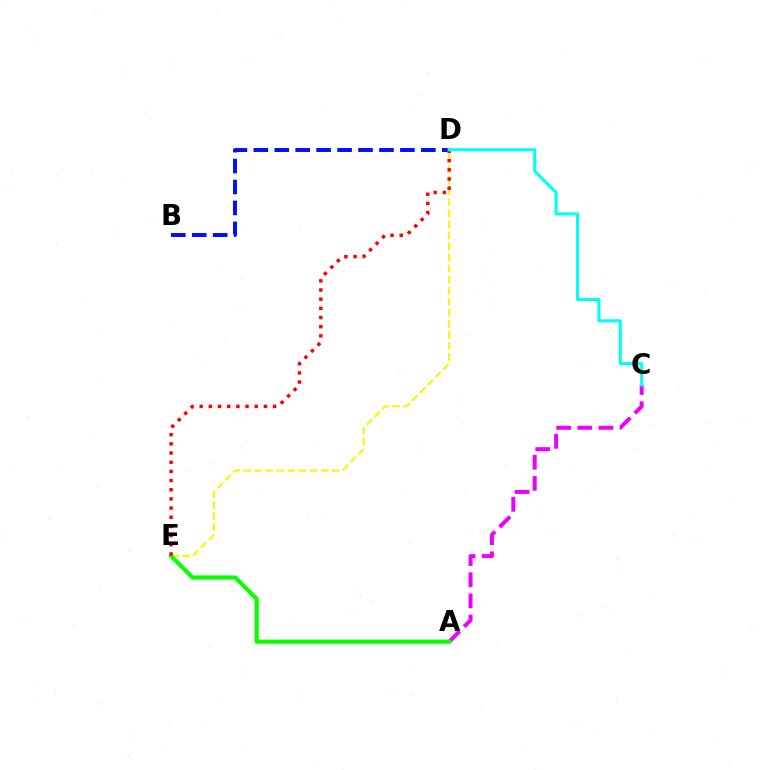{('D', 'E'): [{'color': '#fcf500', 'line_style': 'dashed', 'thickness': 1.5}, {'color': '#ff0000', 'line_style': 'dotted', 'thickness': 2.49}], ('A', 'C'): [{'color': '#ee00ff', 'line_style': 'dashed', 'thickness': 2.87}], ('A', 'E'): [{'color': '#08ff00', 'line_style': 'solid', 'thickness': 2.98}], ('B', 'D'): [{'color': '#0010ff', 'line_style': 'dashed', 'thickness': 2.84}], ('C', 'D'): [{'color': '#00fff6', 'line_style': 'solid', 'thickness': 2.22}]}